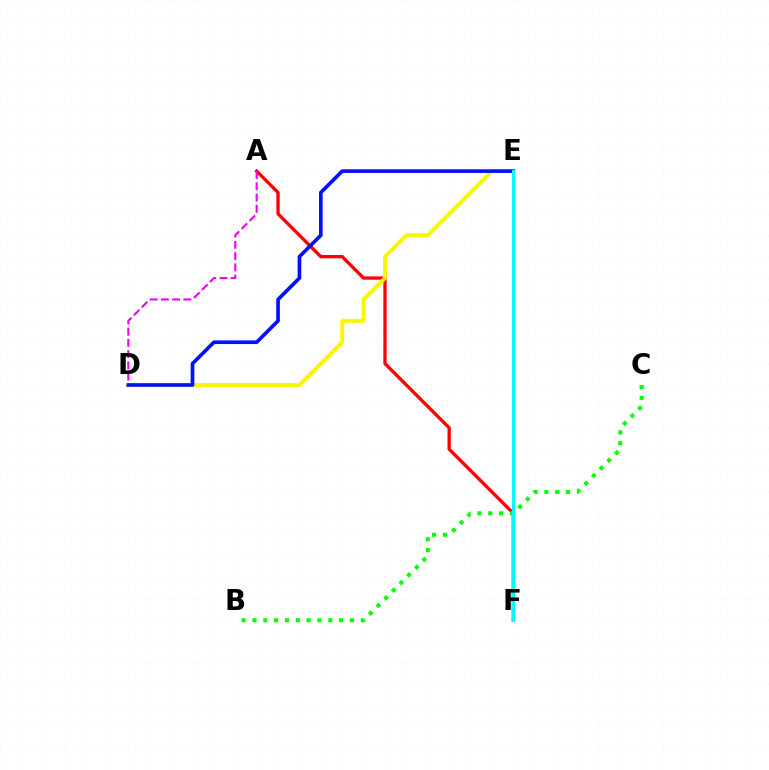{('A', 'F'): [{'color': '#ff0000', 'line_style': 'solid', 'thickness': 2.38}], ('D', 'E'): [{'color': '#fcf500', 'line_style': 'solid', 'thickness': 2.82}, {'color': '#0010ff', 'line_style': 'solid', 'thickness': 2.62}], ('A', 'D'): [{'color': '#ee00ff', 'line_style': 'dashed', 'thickness': 1.53}], ('B', 'C'): [{'color': '#08ff00', 'line_style': 'dotted', 'thickness': 2.94}], ('E', 'F'): [{'color': '#00fff6', 'line_style': 'solid', 'thickness': 2.14}]}